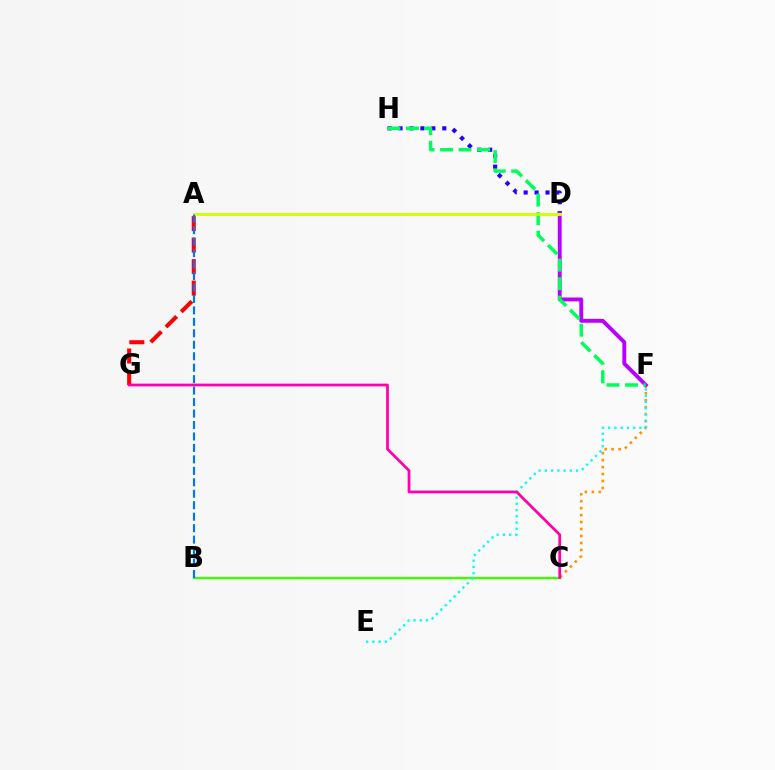{('D', 'H'): [{'color': '#2500ff', 'line_style': 'dotted', 'thickness': 2.97}], ('C', 'F'): [{'color': '#ff9400', 'line_style': 'dotted', 'thickness': 1.89}], ('D', 'F'): [{'color': '#b900ff', 'line_style': 'solid', 'thickness': 2.8}], ('F', 'H'): [{'color': '#00ff5c', 'line_style': 'dashed', 'thickness': 2.51}], ('A', 'D'): [{'color': '#d1ff00', 'line_style': 'solid', 'thickness': 2.09}], ('B', 'C'): [{'color': '#3dff00', 'line_style': 'solid', 'thickness': 1.67}], ('A', 'G'): [{'color': '#ff0000', 'line_style': 'dashed', 'thickness': 2.92}], ('E', 'F'): [{'color': '#00fff6', 'line_style': 'dotted', 'thickness': 1.7}], ('A', 'B'): [{'color': '#0074ff', 'line_style': 'dashed', 'thickness': 1.56}], ('C', 'G'): [{'color': '#ff00ac', 'line_style': 'solid', 'thickness': 1.97}]}